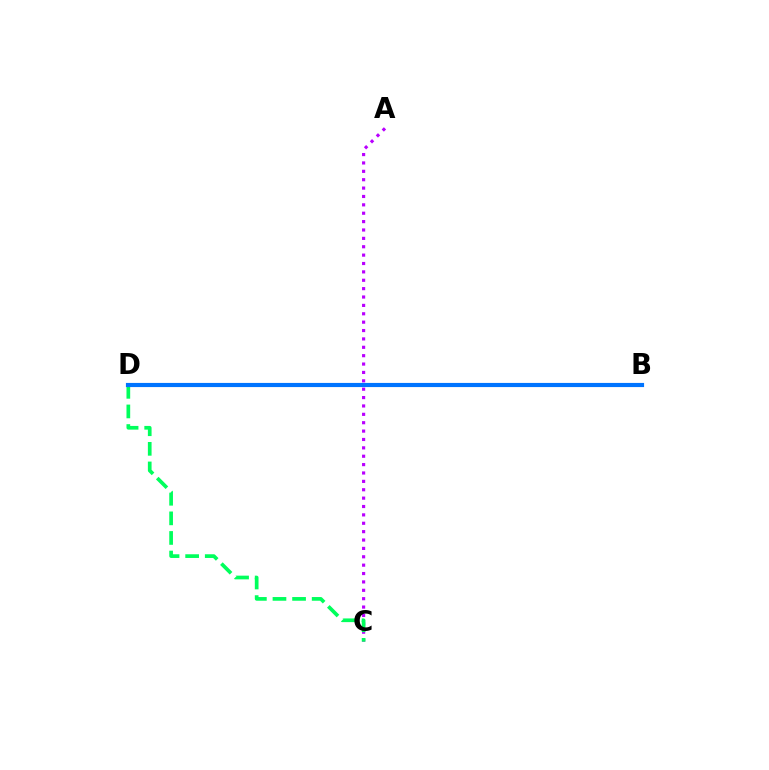{('B', 'D'): [{'color': '#ff0000', 'line_style': 'dashed', 'thickness': 2.7}, {'color': '#d1ff00', 'line_style': 'dashed', 'thickness': 2.8}, {'color': '#0074ff', 'line_style': 'solid', 'thickness': 2.98}], ('A', 'C'): [{'color': '#b900ff', 'line_style': 'dotted', 'thickness': 2.28}], ('C', 'D'): [{'color': '#00ff5c', 'line_style': 'dashed', 'thickness': 2.66}]}